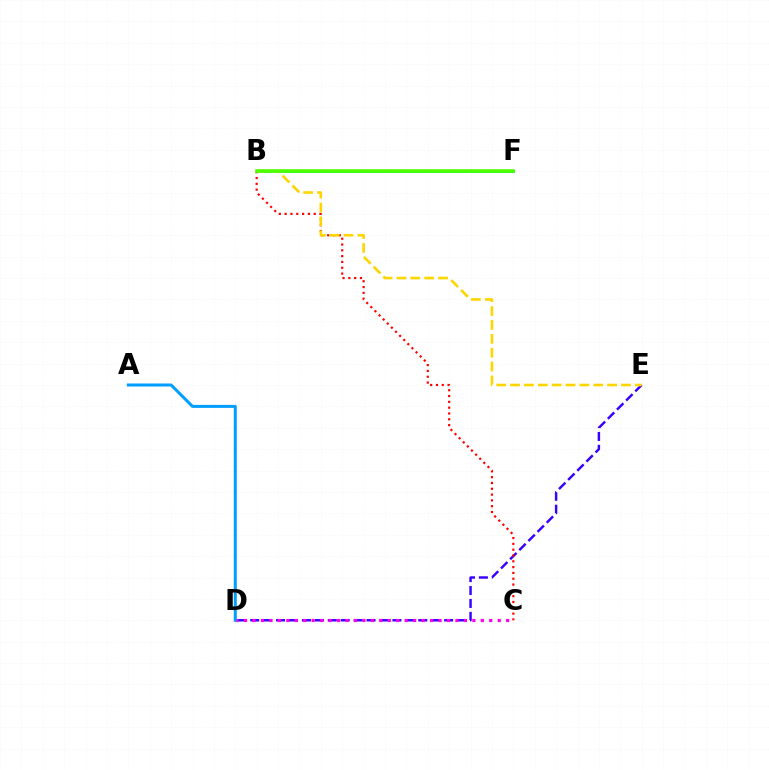{('D', 'E'): [{'color': '#3700ff', 'line_style': 'dashed', 'thickness': 1.76}], ('B', 'F'): [{'color': '#00ff86', 'line_style': 'solid', 'thickness': 2.12}, {'color': '#4fff00', 'line_style': 'solid', 'thickness': 2.58}], ('B', 'C'): [{'color': '#ff0000', 'line_style': 'dotted', 'thickness': 1.58}], ('C', 'D'): [{'color': '#ff00ed', 'line_style': 'dotted', 'thickness': 2.3}], ('B', 'E'): [{'color': '#ffd500', 'line_style': 'dashed', 'thickness': 1.88}], ('A', 'D'): [{'color': '#009eff', 'line_style': 'solid', 'thickness': 2.16}]}